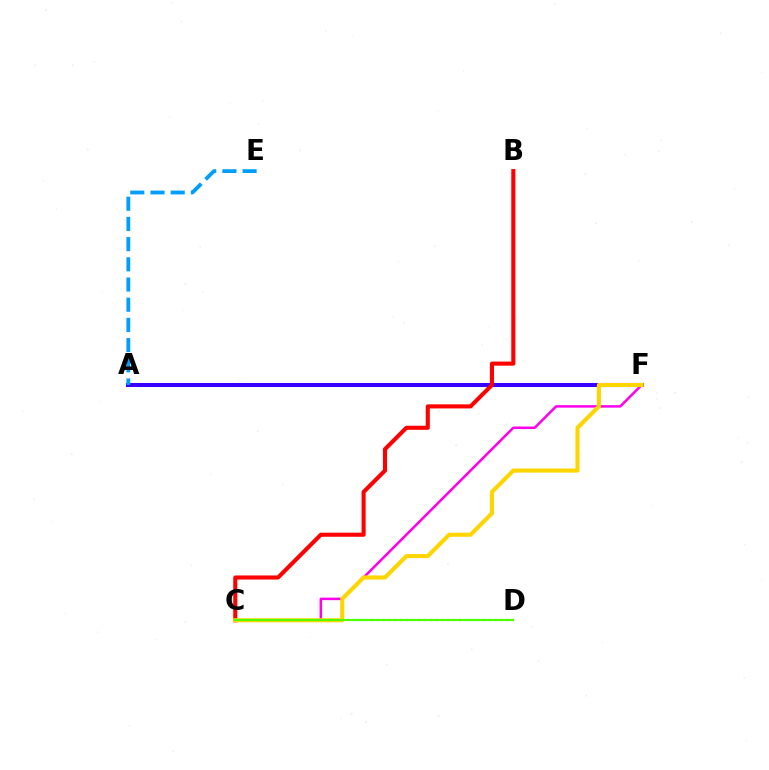{('A', 'F'): [{'color': '#3700ff', 'line_style': 'solid', 'thickness': 2.92}], ('C', 'F'): [{'color': '#ff00ed', 'line_style': 'solid', 'thickness': 1.81}, {'color': '#ffd500', 'line_style': 'solid', 'thickness': 2.95}], ('B', 'C'): [{'color': '#ff0000', 'line_style': 'solid', 'thickness': 2.94}], ('C', 'D'): [{'color': '#00ff86', 'line_style': 'dotted', 'thickness': 1.6}, {'color': '#4fff00', 'line_style': 'solid', 'thickness': 1.52}], ('A', 'E'): [{'color': '#009eff', 'line_style': 'dashed', 'thickness': 2.74}]}